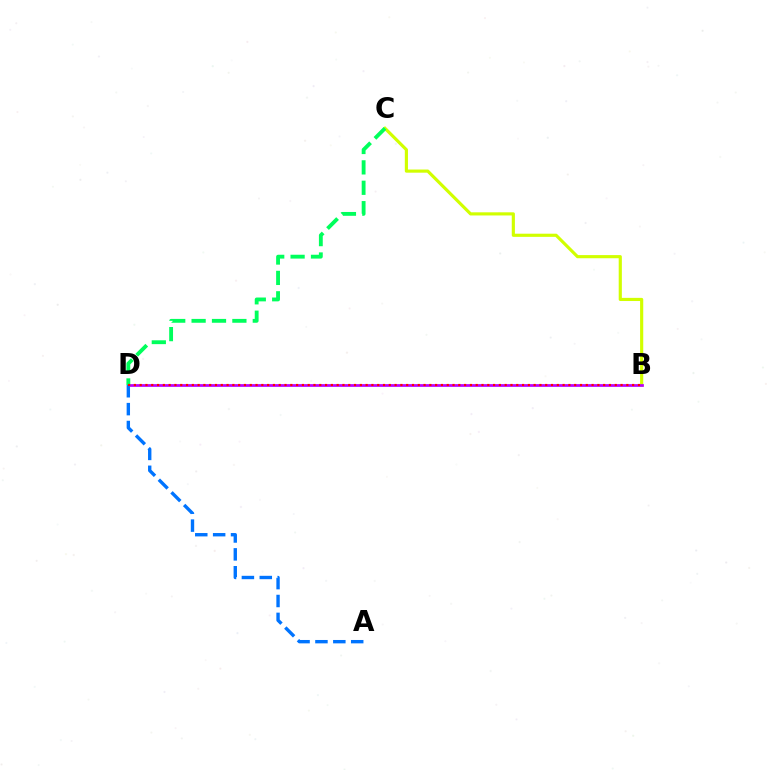{('B', 'C'): [{'color': '#d1ff00', 'line_style': 'solid', 'thickness': 2.27}], ('B', 'D'): [{'color': '#b900ff', 'line_style': 'solid', 'thickness': 1.97}, {'color': '#ff0000', 'line_style': 'dotted', 'thickness': 1.57}], ('A', 'D'): [{'color': '#0074ff', 'line_style': 'dashed', 'thickness': 2.43}], ('C', 'D'): [{'color': '#00ff5c', 'line_style': 'dashed', 'thickness': 2.77}]}